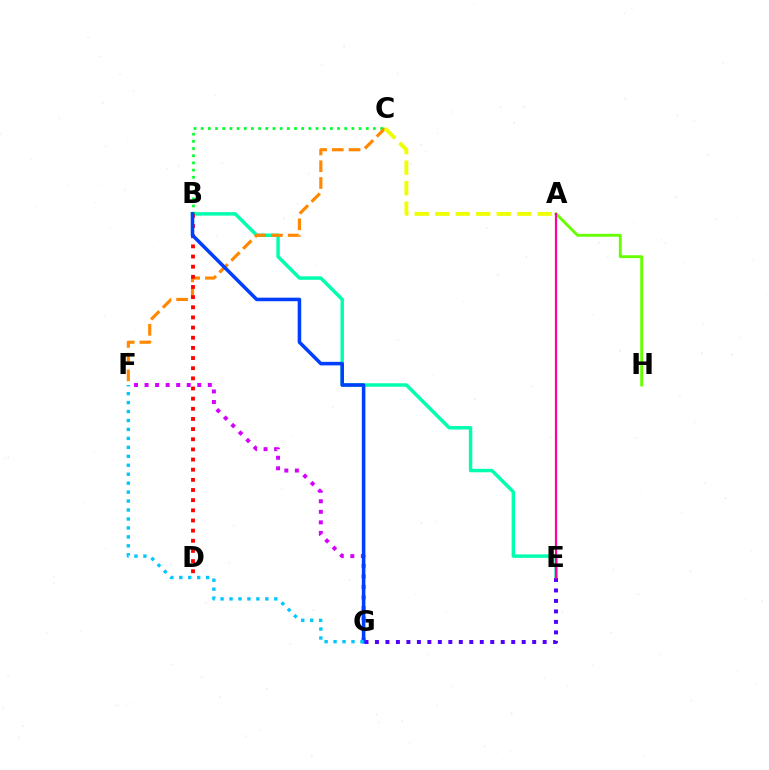{('B', 'E'): [{'color': '#00ffaf', 'line_style': 'solid', 'thickness': 2.48}], ('E', 'G'): [{'color': '#4f00ff', 'line_style': 'dotted', 'thickness': 2.85}], ('A', 'H'): [{'color': '#66ff00', 'line_style': 'solid', 'thickness': 2.06}], ('B', 'C'): [{'color': '#00ff27', 'line_style': 'dotted', 'thickness': 1.95}], ('C', 'F'): [{'color': '#ff8800', 'line_style': 'dashed', 'thickness': 2.27}], ('F', 'G'): [{'color': '#d600ff', 'line_style': 'dotted', 'thickness': 2.86}, {'color': '#00c7ff', 'line_style': 'dotted', 'thickness': 2.43}], ('A', 'E'): [{'color': '#ff00a0', 'line_style': 'solid', 'thickness': 1.59}], ('B', 'D'): [{'color': '#ff0000', 'line_style': 'dotted', 'thickness': 2.76}], ('B', 'G'): [{'color': '#003fff', 'line_style': 'solid', 'thickness': 2.55}], ('A', 'C'): [{'color': '#eeff00', 'line_style': 'dashed', 'thickness': 2.79}]}